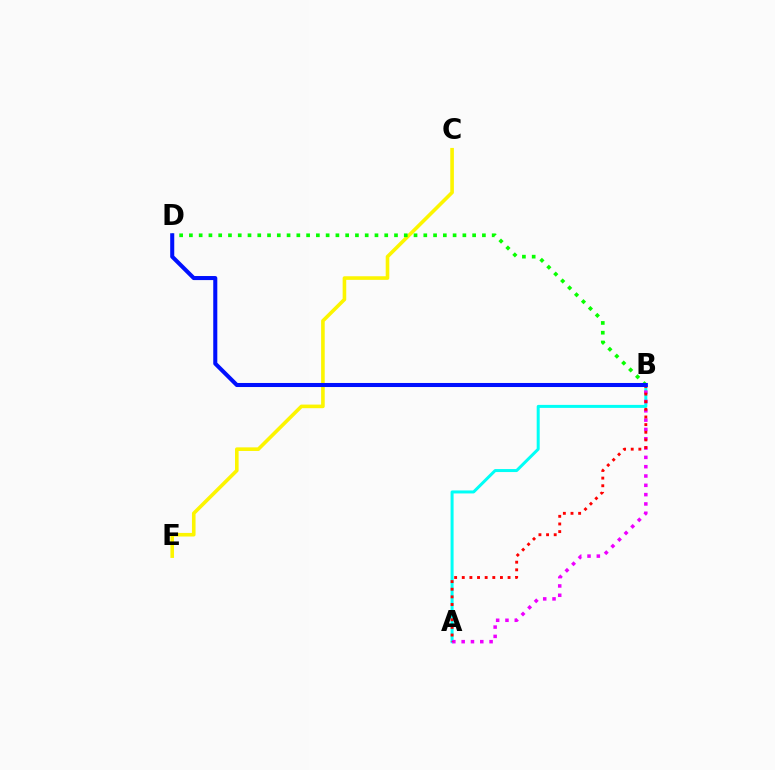{('C', 'E'): [{'color': '#fcf500', 'line_style': 'solid', 'thickness': 2.59}], ('A', 'B'): [{'color': '#00fff6', 'line_style': 'solid', 'thickness': 2.16}, {'color': '#ee00ff', 'line_style': 'dotted', 'thickness': 2.53}, {'color': '#ff0000', 'line_style': 'dotted', 'thickness': 2.07}], ('B', 'D'): [{'color': '#08ff00', 'line_style': 'dotted', 'thickness': 2.65}, {'color': '#0010ff', 'line_style': 'solid', 'thickness': 2.92}]}